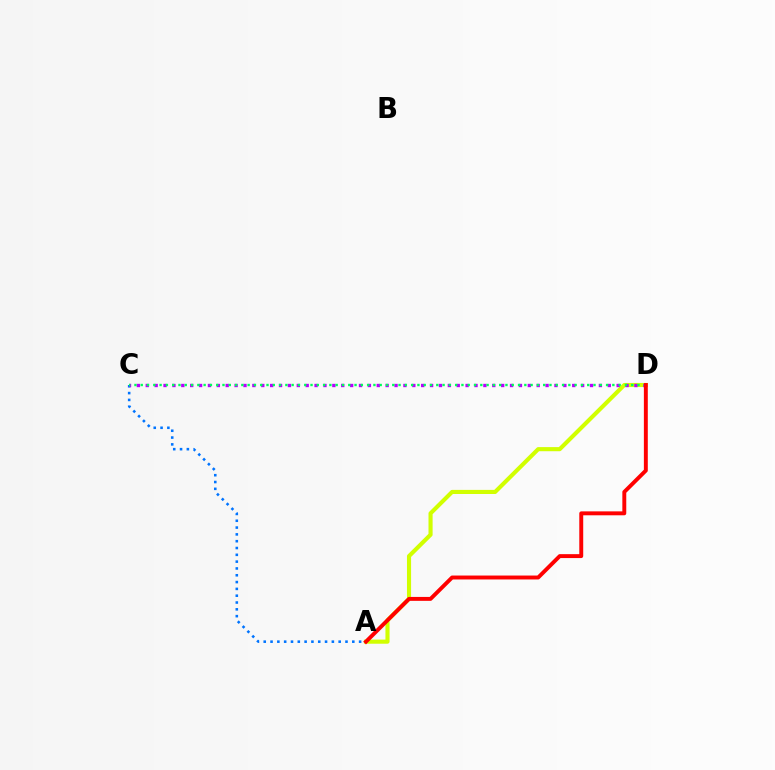{('A', 'C'): [{'color': '#0074ff', 'line_style': 'dotted', 'thickness': 1.85}], ('A', 'D'): [{'color': '#d1ff00', 'line_style': 'solid', 'thickness': 2.96}, {'color': '#ff0000', 'line_style': 'solid', 'thickness': 2.82}], ('C', 'D'): [{'color': '#b900ff', 'line_style': 'dotted', 'thickness': 2.41}, {'color': '#00ff5c', 'line_style': 'dotted', 'thickness': 1.71}]}